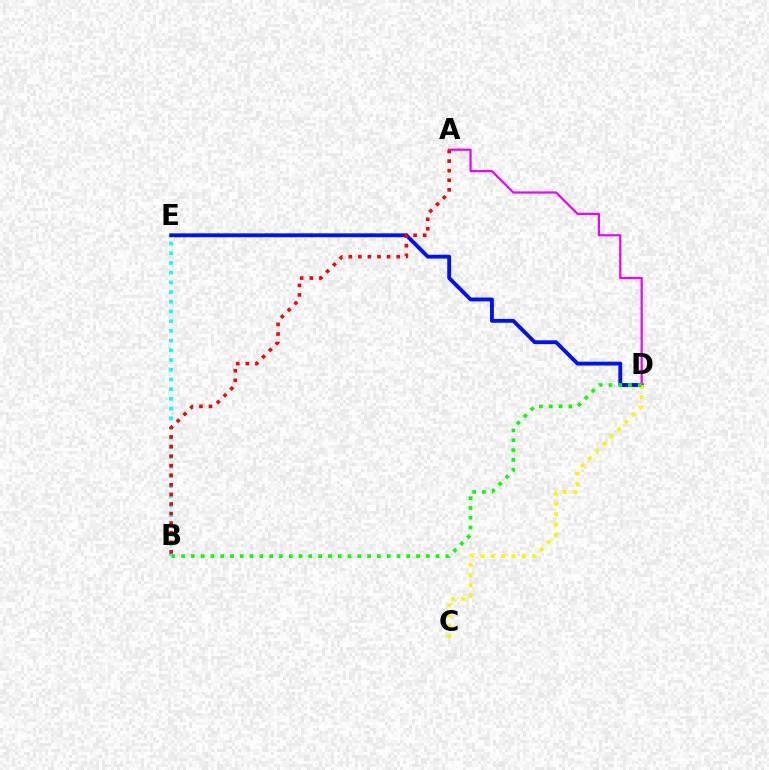{('B', 'E'): [{'color': '#00fff6', 'line_style': 'dotted', 'thickness': 2.64}], ('D', 'E'): [{'color': '#0010ff', 'line_style': 'solid', 'thickness': 2.77}], ('A', 'D'): [{'color': '#ee00ff', 'line_style': 'solid', 'thickness': 1.59}], ('C', 'D'): [{'color': '#fcf500', 'line_style': 'dotted', 'thickness': 2.8}], ('A', 'B'): [{'color': '#ff0000', 'line_style': 'dotted', 'thickness': 2.6}], ('B', 'D'): [{'color': '#08ff00', 'line_style': 'dotted', 'thickness': 2.66}]}